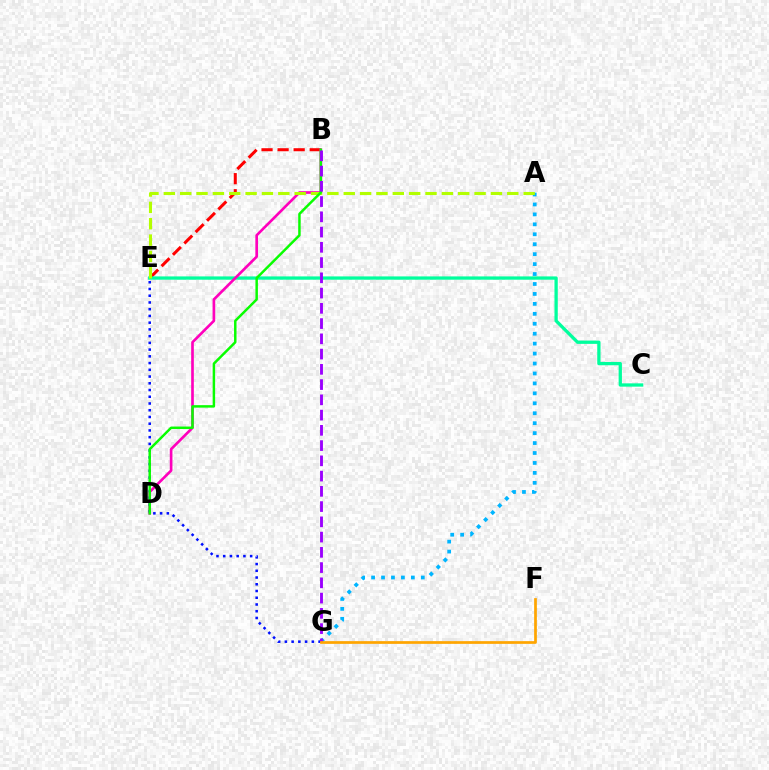{('B', 'E'): [{'color': '#ff0000', 'line_style': 'dashed', 'thickness': 2.18}], ('C', 'E'): [{'color': '#00ff9d', 'line_style': 'solid', 'thickness': 2.37}], ('B', 'D'): [{'color': '#ff00bd', 'line_style': 'solid', 'thickness': 1.91}, {'color': '#08ff00', 'line_style': 'solid', 'thickness': 1.78}], ('A', 'G'): [{'color': '#00b5ff', 'line_style': 'dotted', 'thickness': 2.7}], ('E', 'G'): [{'color': '#0010ff', 'line_style': 'dotted', 'thickness': 1.83}], ('A', 'E'): [{'color': '#b3ff00', 'line_style': 'dashed', 'thickness': 2.22}], ('B', 'G'): [{'color': '#9b00ff', 'line_style': 'dashed', 'thickness': 2.07}], ('F', 'G'): [{'color': '#ffa500', 'line_style': 'solid', 'thickness': 1.96}]}